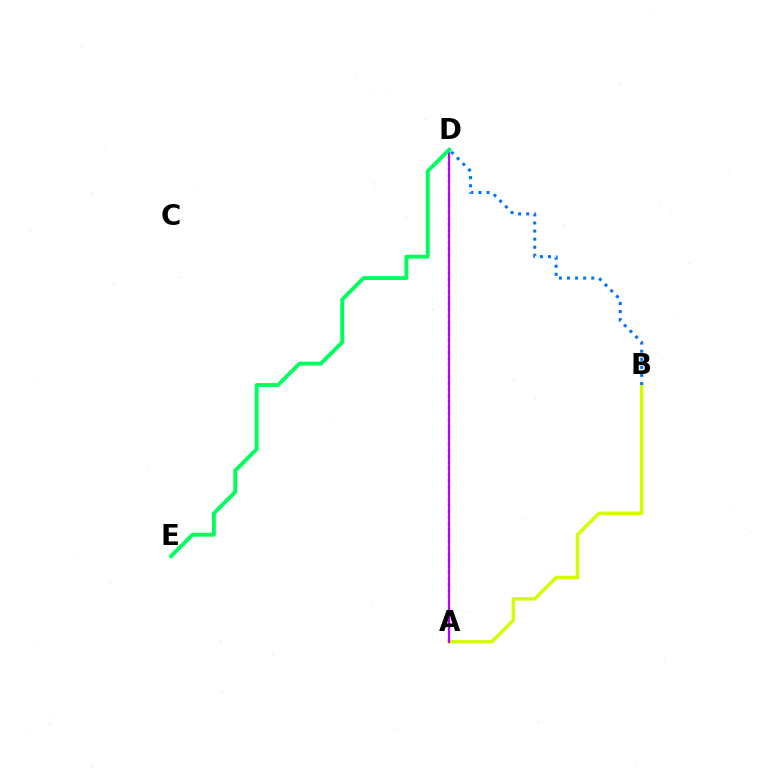{('A', 'B'): [{'color': '#d1ff00', 'line_style': 'solid', 'thickness': 2.48}], ('A', 'D'): [{'color': '#ff0000', 'line_style': 'dotted', 'thickness': 1.66}, {'color': '#b900ff', 'line_style': 'solid', 'thickness': 1.55}], ('B', 'D'): [{'color': '#0074ff', 'line_style': 'dotted', 'thickness': 2.2}], ('D', 'E'): [{'color': '#00ff5c', 'line_style': 'solid', 'thickness': 2.78}]}